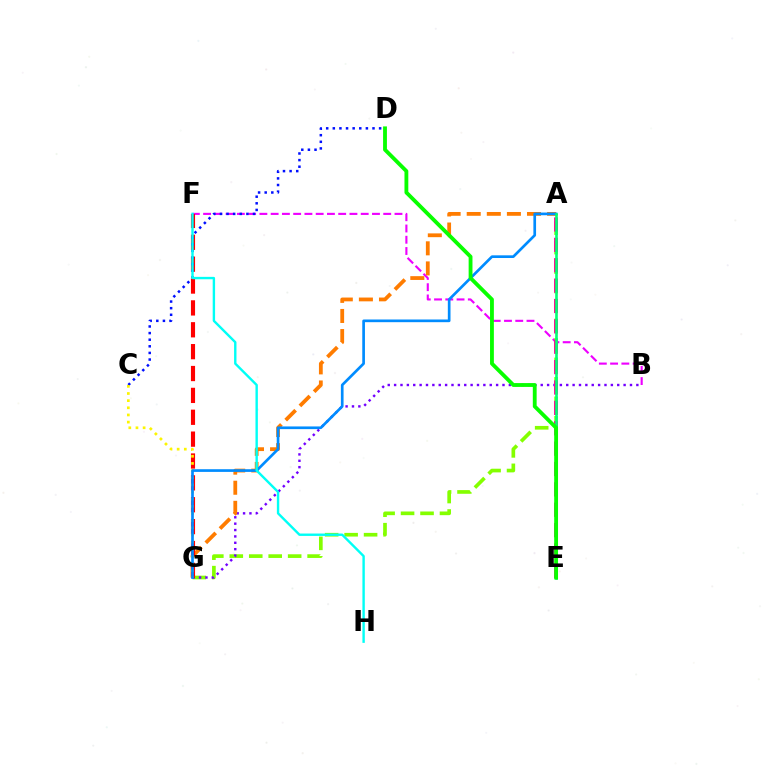{('B', 'F'): [{'color': '#ee00ff', 'line_style': 'dashed', 'thickness': 1.53}], ('A', 'G'): [{'color': '#84ff00', 'line_style': 'dashed', 'thickness': 2.64}, {'color': '#ff7c00', 'line_style': 'dashed', 'thickness': 2.73}, {'color': '#008cff', 'line_style': 'solid', 'thickness': 1.93}], ('B', 'G'): [{'color': '#7200ff', 'line_style': 'dotted', 'thickness': 1.73}], ('A', 'E'): [{'color': '#ff0094', 'line_style': 'dashed', 'thickness': 2.77}, {'color': '#00ff74', 'line_style': 'solid', 'thickness': 1.9}], ('F', 'G'): [{'color': '#ff0000', 'line_style': 'dashed', 'thickness': 2.97}], ('C', 'D'): [{'color': '#0010ff', 'line_style': 'dotted', 'thickness': 1.8}], ('C', 'G'): [{'color': '#fcf500', 'line_style': 'dotted', 'thickness': 1.94}], ('F', 'H'): [{'color': '#00fff6', 'line_style': 'solid', 'thickness': 1.72}], ('D', 'E'): [{'color': '#08ff00', 'line_style': 'solid', 'thickness': 2.76}]}